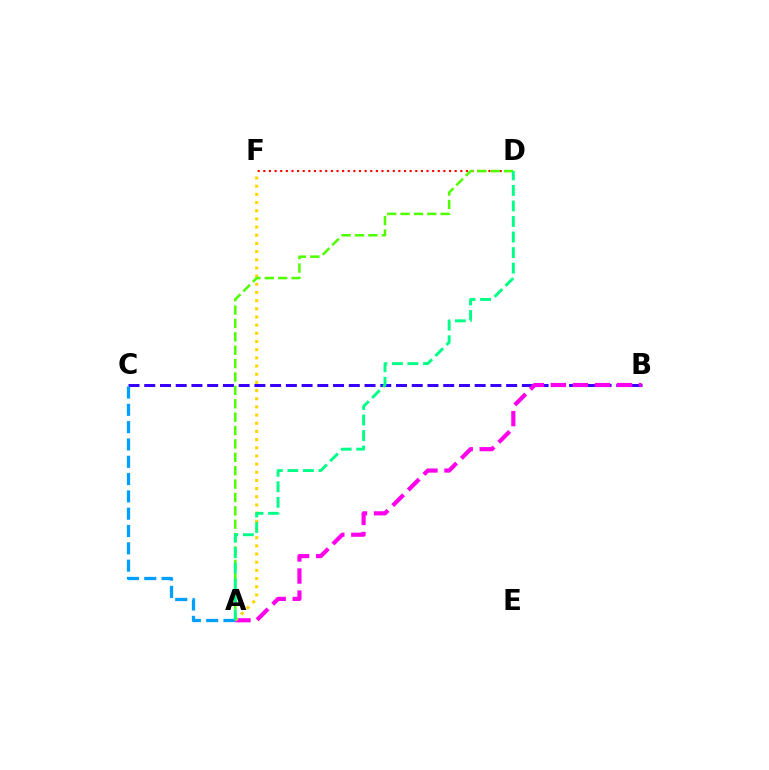{('D', 'F'): [{'color': '#ff0000', 'line_style': 'dotted', 'thickness': 1.53}], ('B', 'C'): [{'color': '#3700ff', 'line_style': 'dashed', 'thickness': 2.14}], ('A', 'C'): [{'color': '#009eff', 'line_style': 'dashed', 'thickness': 2.35}], ('A', 'B'): [{'color': '#ff00ed', 'line_style': 'dashed', 'thickness': 2.99}], ('A', 'F'): [{'color': '#ffd500', 'line_style': 'dotted', 'thickness': 2.22}], ('A', 'D'): [{'color': '#4fff00', 'line_style': 'dashed', 'thickness': 1.82}, {'color': '#00ff86', 'line_style': 'dashed', 'thickness': 2.11}]}